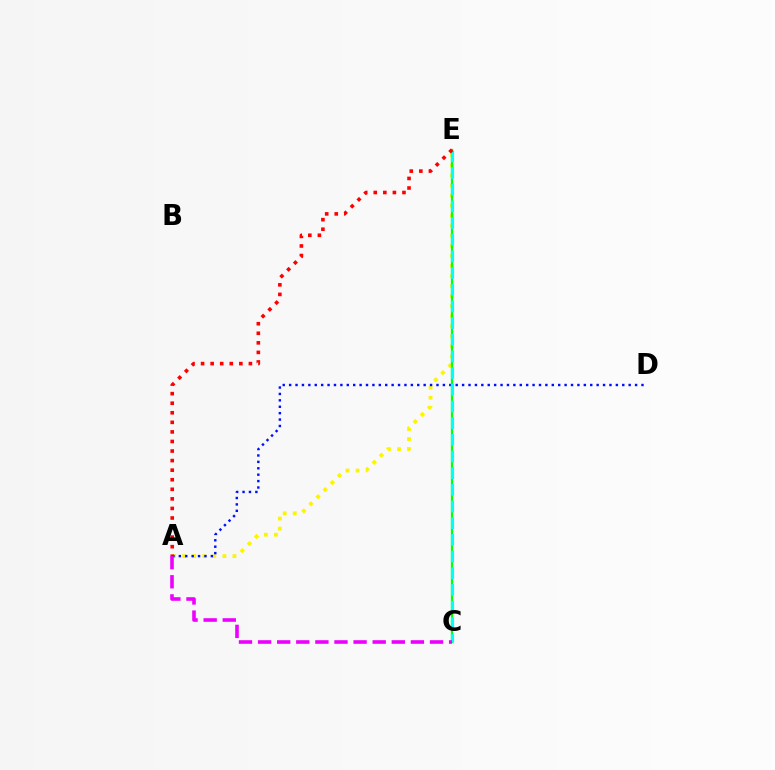{('A', 'E'): [{'color': '#fcf500', 'line_style': 'dotted', 'thickness': 2.73}, {'color': '#ff0000', 'line_style': 'dotted', 'thickness': 2.6}], ('A', 'D'): [{'color': '#0010ff', 'line_style': 'dotted', 'thickness': 1.74}], ('C', 'E'): [{'color': '#08ff00', 'line_style': 'solid', 'thickness': 1.64}, {'color': '#00fff6', 'line_style': 'dashed', 'thickness': 2.27}], ('A', 'C'): [{'color': '#ee00ff', 'line_style': 'dashed', 'thickness': 2.6}]}